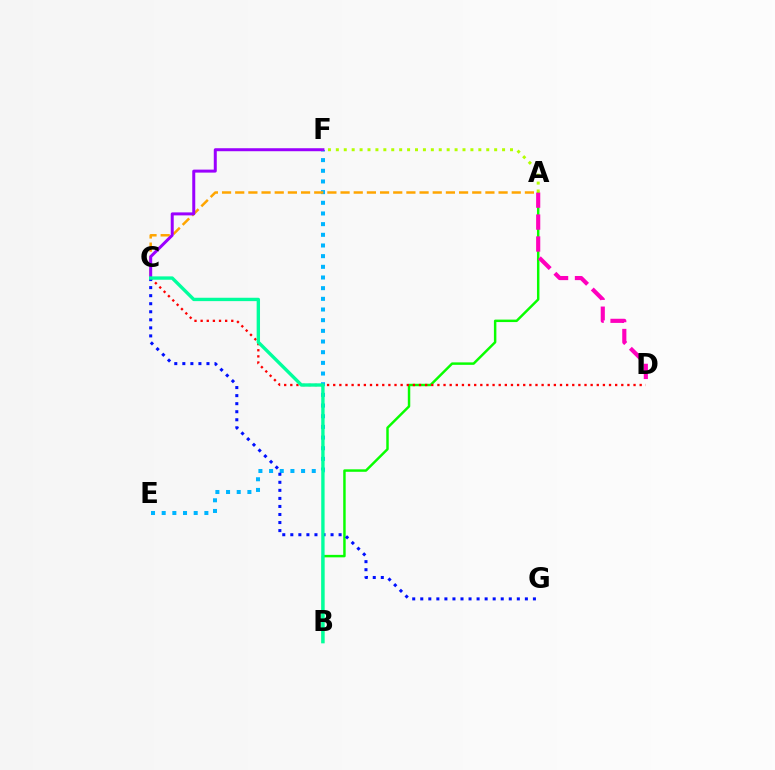{('A', 'B'): [{'color': '#08ff00', 'line_style': 'solid', 'thickness': 1.77}], ('E', 'F'): [{'color': '#00b5ff', 'line_style': 'dotted', 'thickness': 2.9}], ('A', 'C'): [{'color': '#ffa500', 'line_style': 'dashed', 'thickness': 1.79}], ('C', 'F'): [{'color': '#9b00ff', 'line_style': 'solid', 'thickness': 2.16}], ('C', 'D'): [{'color': '#ff0000', 'line_style': 'dotted', 'thickness': 1.67}], ('A', 'D'): [{'color': '#ff00bd', 'line_style': 'dashed', 'thickness': 2.98}], ('C', 'G'): [{'color': '#0010ff', 'line_style': 'dotted', 'thickness': 2.19}], ('B', 'C'): [{'color': '#00ff9d', 'line_style': 'solid', 'thickness': 2.42}], ('A', 'F'): [{'color': '#b3ff00', 'line_style': 'dotted', 'thickness': 2.15}]}